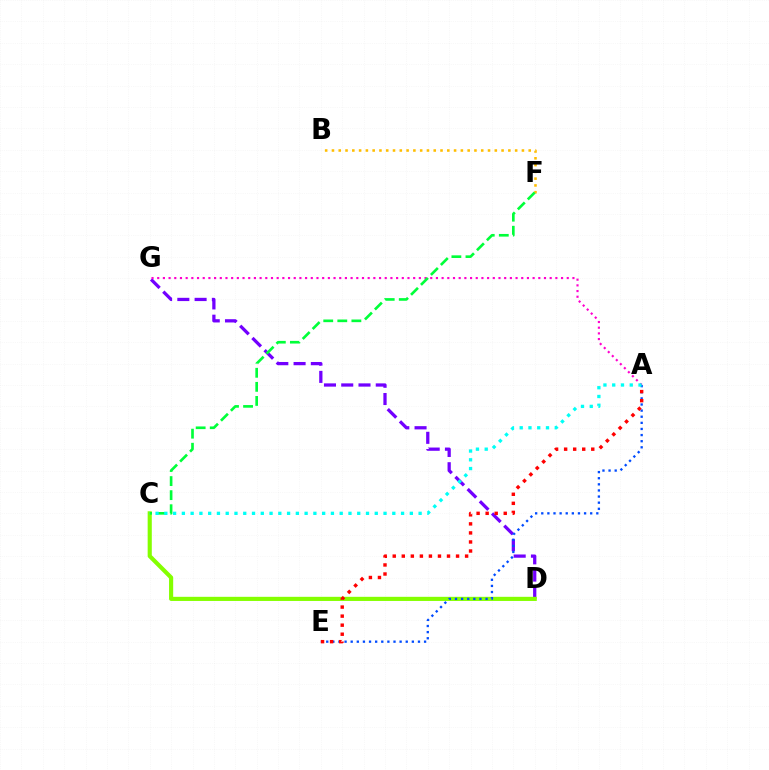{('D', 'G'): [{'color': '#7200ff', 'line_style': 'dashed', 'thickness': 2.34}], ('B', 'F'): [{'color': '#ffbd00', 'line_style': 'dotted', 'thickness': 1.84}], ('A', 'G'): [{'color': '#ff00cf', 'line_style': 'dotted', 'thickness': 1.55}], ('C', 'D'): [{'color': '#84ff00', 'line_style': 'solid', 'thickness': 2.98}], ('C', 'F'): [{'color': '#00ff39', 'line_style': 'dashed', 'thickness': 1.91}], ('A', 'E'): [{'color': '#004bff', 'line_style': 'dotted', 'thickness': 1.66}, {'color': '#ff0000', 'line_style': 'dotted', 'thickness': 2.46}], ('A', 'C'): [{'color': '#00fff6', 'line_style': 'dotted', 'thickness': 2.38}]}